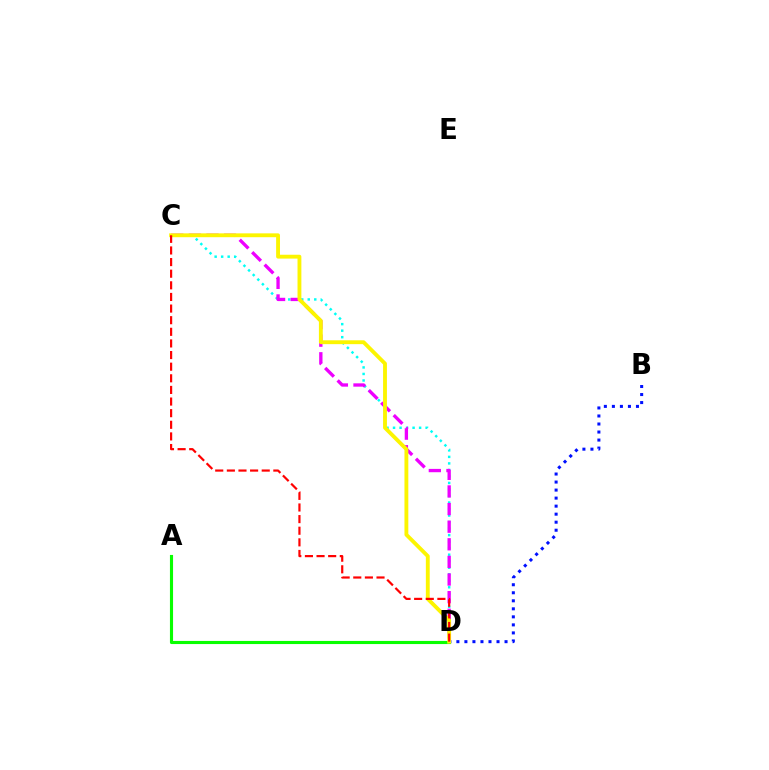{('C', 'D'): [{'color': '#00fff6', 'line_style': 'dotted', 'thickness': 1.77}, {'color': '#ee00ff', 'line_style': 'dashed', 'thickness': 2.39}, {'color': '#fcf500', 'line_style': 'solid', 'thickness': 2.77}, {'color': '#ff0000', 'line_style': 'dashed', 'thickness': 1.58}], ('A', 'D'): [{'color': '#08ff00', 'line_style': 'solid', 'thickness': 2.25}], ('B', 'D'): [{'color': '#0010ff', 'line_style': 'dotted', 'thickness': 2.18}]}